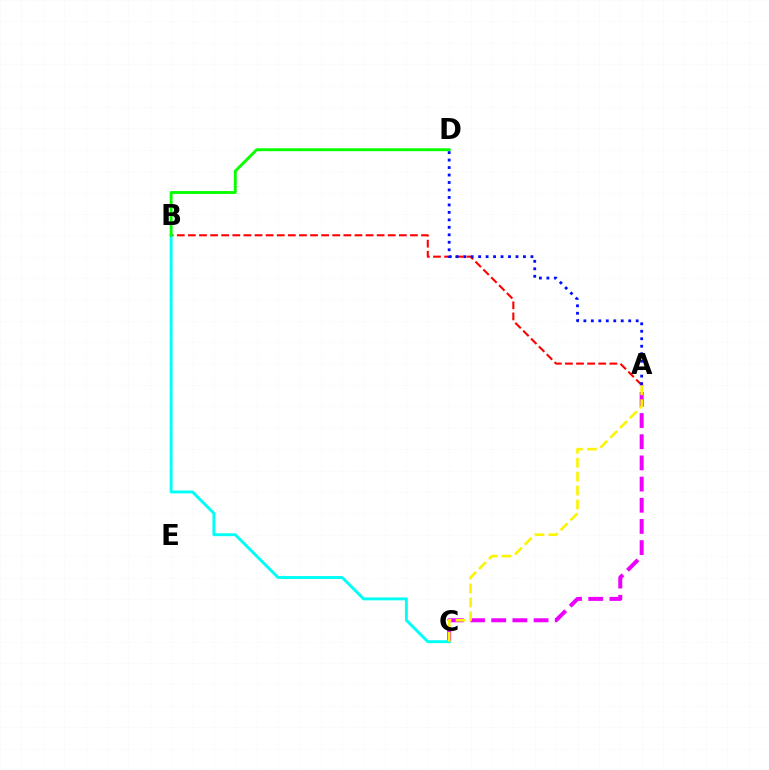{('A', 'B'): [{'color': '#ff0000', 'line_style': 'dashed', 'thickness': 1.51}], ('A', 'C'): [{'color': '#ee00ff', 'line_style': 'dashed', 'thickness': 2.88}, {'color': '#fcf500', 'line_style': 'dashed', 'thickness': 1.89}], ('B', 'C'): [{'color': '#00fff6', 'line_style': 'solid', 'thickness': 2.09}], ('B', 'D'): [{'color': '#08ff00', 'line_style': 'solid', 'thickness': 2.08}], ('A', 'D'): [{'color': '#0010ff', 'line_style': 'dotted', 'thickness': 2.03}]}